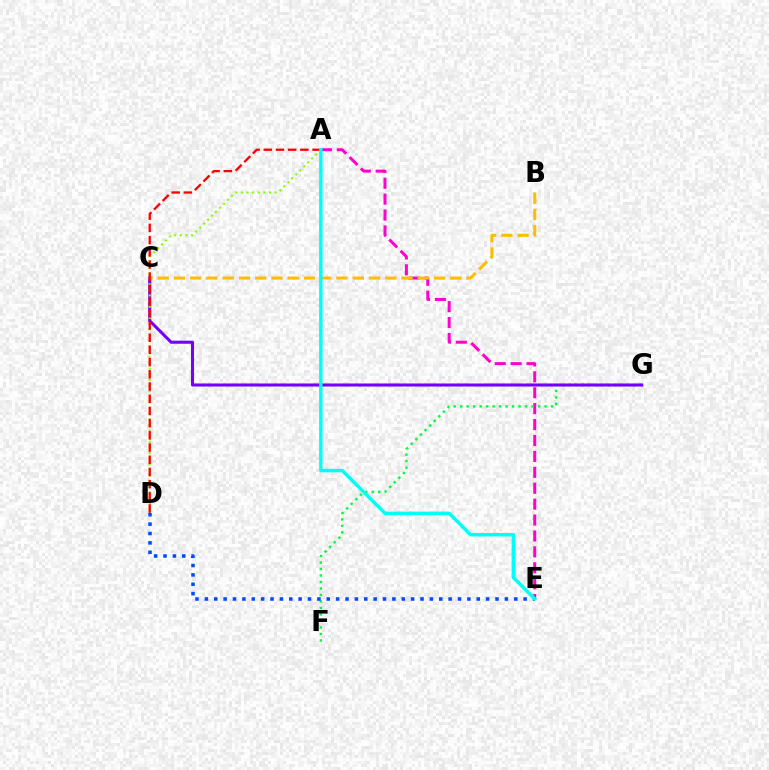{('A', 'E'): [{'color': '#ff00cf', 'line_style': 'dashed', 'thickness': 2.16}, {'color': '#00fff6', 'line_style': 'solid', 'thickness': 2.46}], ('F', 'G'): [{'color': '#00ff39', 'line_style': 'dotted', 'thickness': 1.76}], ('C', 'G'): [{'color': '#7200ff', 'line_style': 'solid', 'thickness': 2.2}], ('A', 'D'): [{'color': '#84ff00', 'line_style': 'dotted', 'thickness': 1.53}, {'color': '#ff0000', 'line_style': 'dashed', 'thickness': 1.66}], ('D', 'E'): [{'color': '#004bff', 'line_style': 'dotted', 'thickness': 2.55}], ('B', 'C'): [{'color': '#ffbd00', 'line_style': 'dashed', 'thickness': 2.21}]}